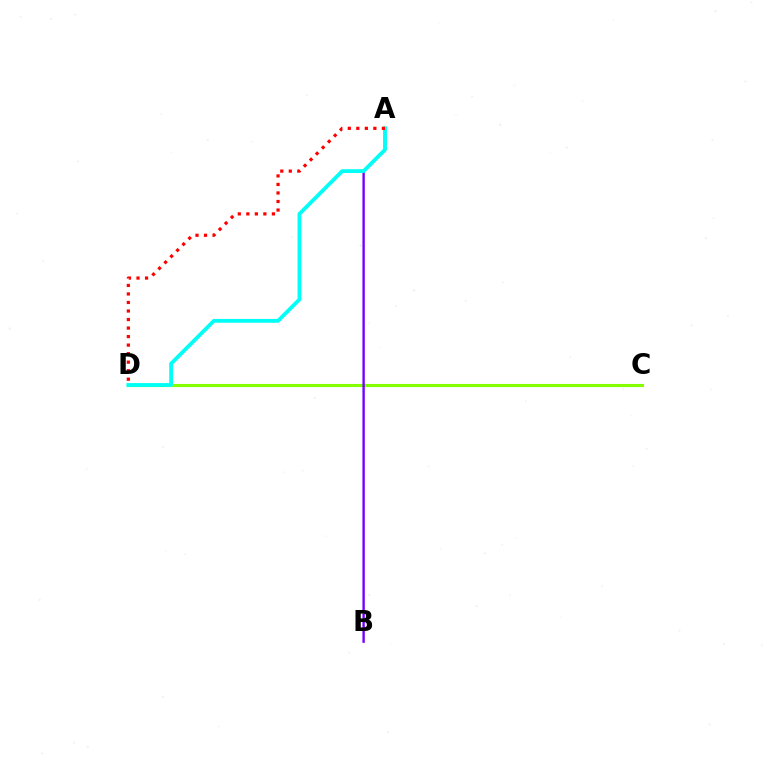{('C', 'D'): [{'color': '#84ff00', 'line_style': 'solid', 'thickness': 2.23}], ('A', 'B'): [{'color': '#7200ff', 'line_style': 'solid', 'thickness': 1.71}], ('A', 'D'): [{'color': '#00fff6', 'line_style': 'solid', 'thickness': 2.74}, {'color': '#ff0000', 'line_style': 'dotted', 'thickness': 2.32}]}